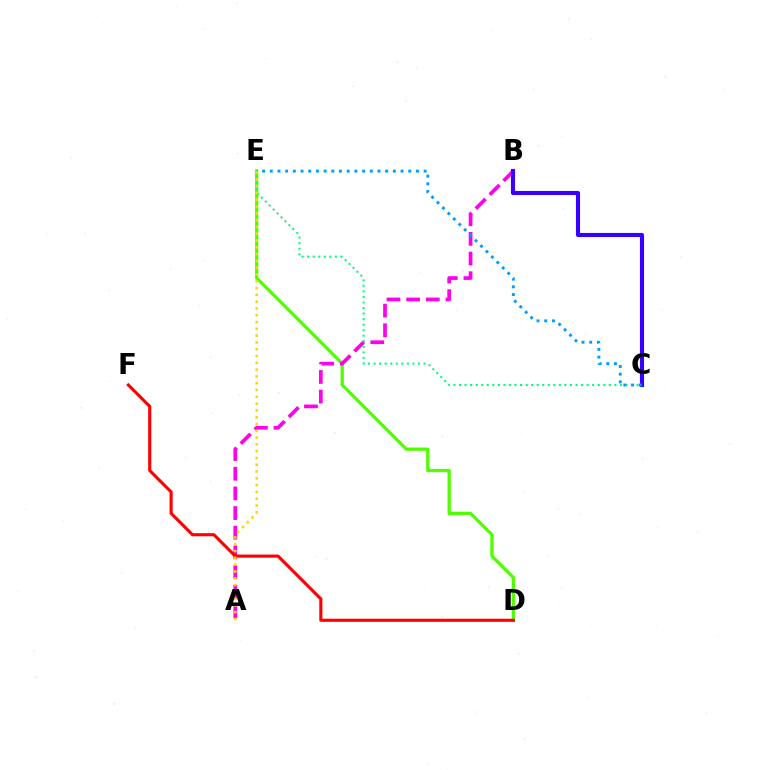{('D', 'E'): [{'color': '#4fff00', 'line_style': 'solid', 'thickness': 2.34}], ('A', 'B'): [{'color': '#ff00ed', 'line_style': 'dashed', 'thickness': 2.67}], ('C', 'E'): [{'color': '#00ff86', 'line_style': 'dotted', 'thickness': 1.51}, {'color': '#009eff', 'line_style': 'dotted', 'thickness': 2.09}], ('D', 'F'): [{'color': '#ff0000', 'line_style': 'solid', 'thickness': 2.24}], ('B', 'C'): [{'color': '#3700ff', 'line_style': 'solid', 'thickness': 2.96}], ('A', 'E'): [{'color': '#ffd500', 'line_style': 'dotted', 'thickness': 1.85}]}